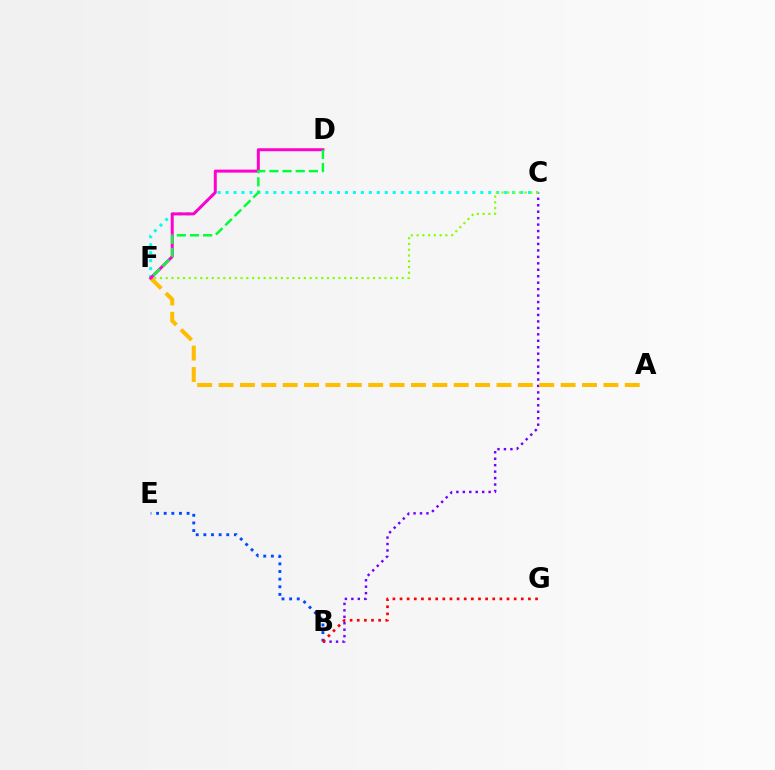{('B', 'C'): [{'color': '#7200ff', 'line_style': 'dotted', 'thickness': 1.75}], ('C', 'F'): [{'color': '#00fff6', 'line_style': 'dotted', 'thickness': 2.16}, {'color': '#84ff00', 'line_style': 'dotted', 'thickness': 1.56}], ('B', 'E'): [{'color': '#004bff', 'line_style': 'dotted', 'thickness': 2.07}], ('B', 'G'): [{'color': '#ff0000', 'line_style': 'dotted', 'thickness': 1.94}], ('A', 'F'): [{'color': '#ffbd00', 'line_style': 'dashed', 'thickness': 2.9}], ('D', 'F'): [{'color': '#ff00cf', 'line_style': 'solid', 'thickness': 2.15}, {'color': '#00ff39', 'line_style': 'dashed', 'thickness': 1.79}]}